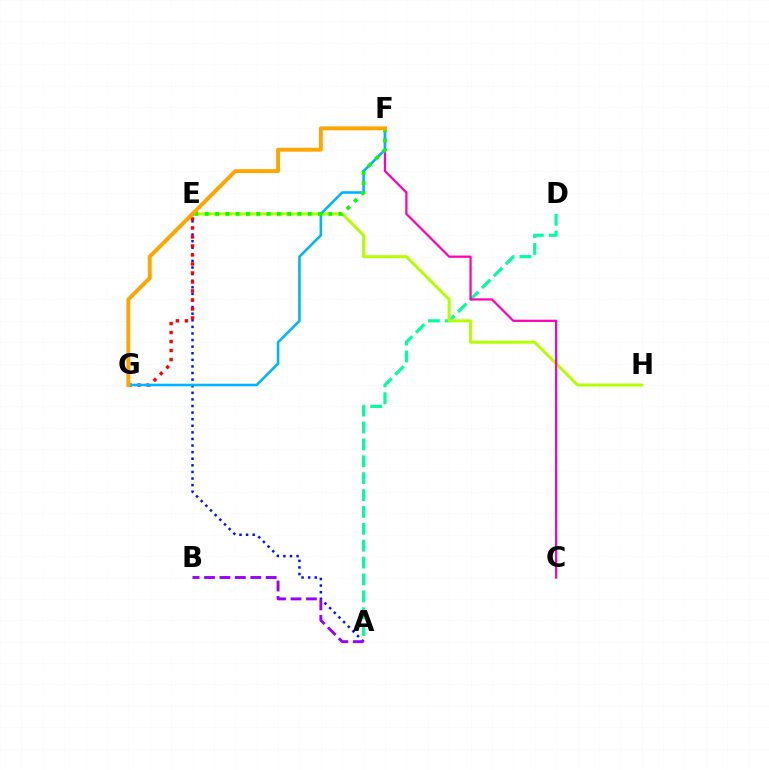{('A', 'E'): [{'color': '#0010ff', 'line_style': 'dotted', 'thickness': 1.79}], ('A', 'D'): [{'color': '#00ff9d', 'line_style': 'dashed', 'thickness': 2.29}], ('E', 'H'): [{'color': '#b3ff00', 'line_style': 'solid', 'thickness': 2.18}], ('E', 'G'): [{'color': '#ff0000', 'line_style': 'dotted', 'thickness': 2.45}], ('C', 'F'): [{'color': '#ff00bd', 'line_style': 'solid', 'thickness': 1.62}], ('F', 'G'): [{'color': '#00b5ff', 'line_style': 'solid', 'thickness': 1.87}, {'color': '#ffa500', 'line_style': 'solid', 'thickness': 2.81}], ('E', 'F'): [{'color': '#08ff00', 'line_style': 'dotted', 'thickness': 2.8}], ('A', 'B'): [{'color': '#9b00ff', 'line_style': 'dashed', 'thickness': 2.09}]}